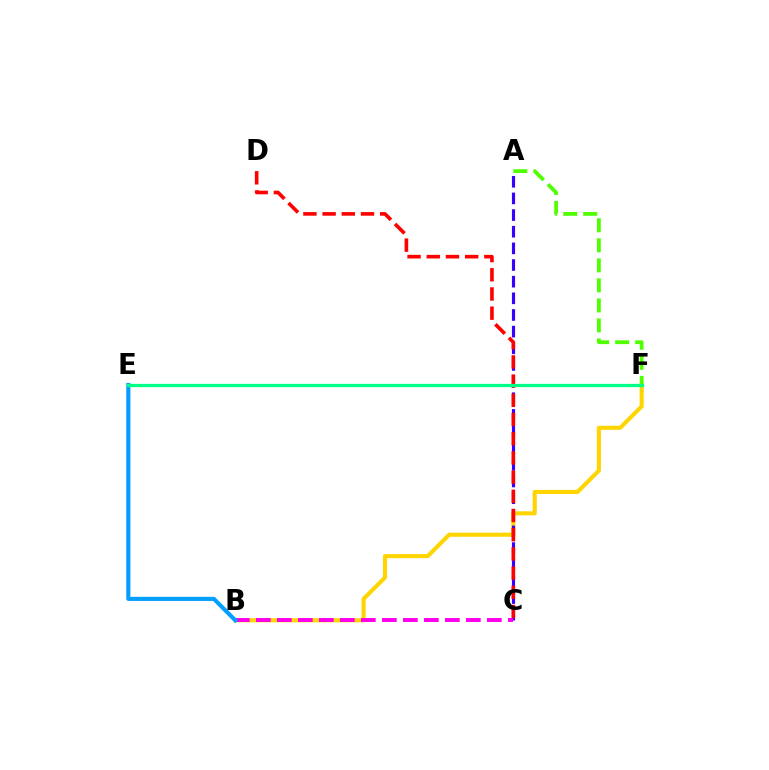{('B', 'F'): [{'color': '#ffd500', 'line_style': 'solid', 'thickness': 2.94}], ('A', 'C'): [{'color': '#3700ff', 'line_style': 'dashed', 'thickness': 2.26}], ('B', 'C'): [{'color': '#ff00ed', 'line_style': 'dashed', 'thickness': 2.85}], ('B', 'E'): [{'color': '#009eff', 'line_style': 'solid', 'thickness': 2.94}], ('C', 'D'): [{'color': '#ff0000', 'line_style': 'dashed', 'thickness': 2.61}], ('A', 'F'): [{'color': '#4fff00', 'line_style': 'dashed', 'thickness': 2.72}], ('E', 'F'): [{'color': '#00ff86', 'line_style': 'solid', 'thickness': 2.34}]}